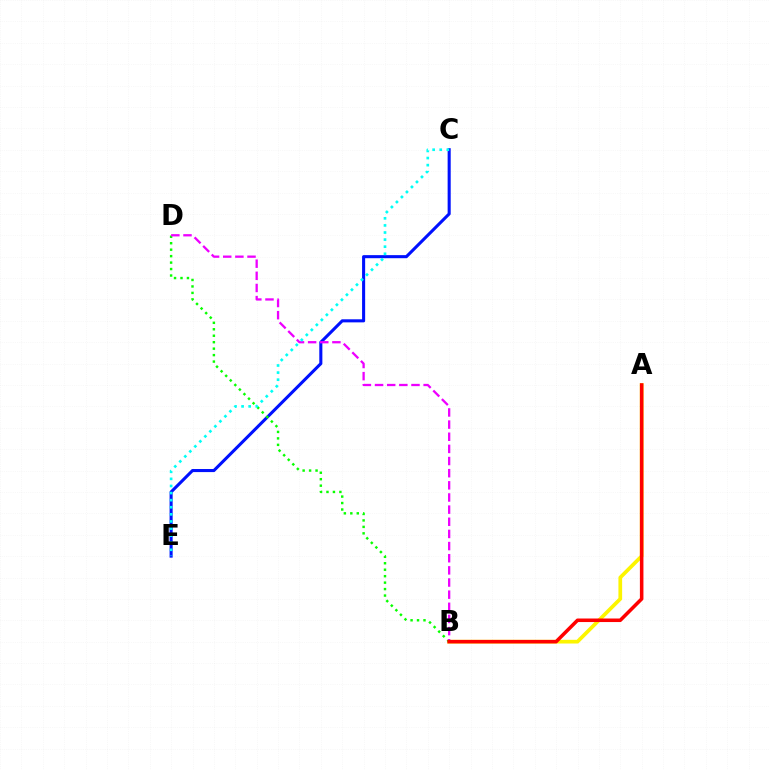{('C', 'E'): [{'color': '#0010ff', 'line_style': 'solid', 'thickness': 2.21}, {'color': '#00fff6', 'line_style': 'dotted', 'thickness': 1.93}], ('A', 'B'): [{'color': '#fcf500', 'line_style': 'solid', 'thickness': 2.67}, {'color': '#ff0000', 'line_style': 'solid', 'thickness': 2.55}], ('B', 'D'): [{'color': '#08ff00', 'line_style': 'dotted', 'thickness': 1.76}, {'color': '#ee00ff', 'line_style': 'dashed', 'thickness': 1.65}]}